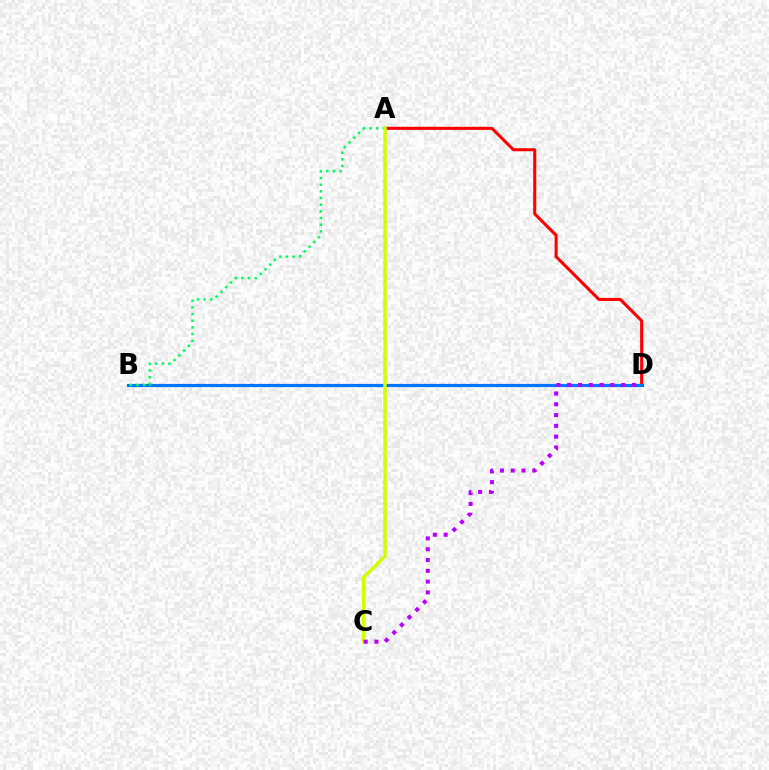{('A', 'D'): [{'color': '#ff0000', 'line_style': 'solid', 'thickness': 2.2}], ('B', 'D'): [{'color': '#0074ff', 'line_style': 'solid', 'thickness': 2.29}], ('A', 'B'): [{'color': '#00ff5c', 'line_style': 'dotted', 'thickness': 1.81}], ('A', 'C'): [{'color': '#d1ff00', 'line_style': 'solid', 'thickness': 2.51}], ('C', 'D'): [{'color': '#b900ff', 'line_style': 'dotted', 'thickness': 2.93}]}